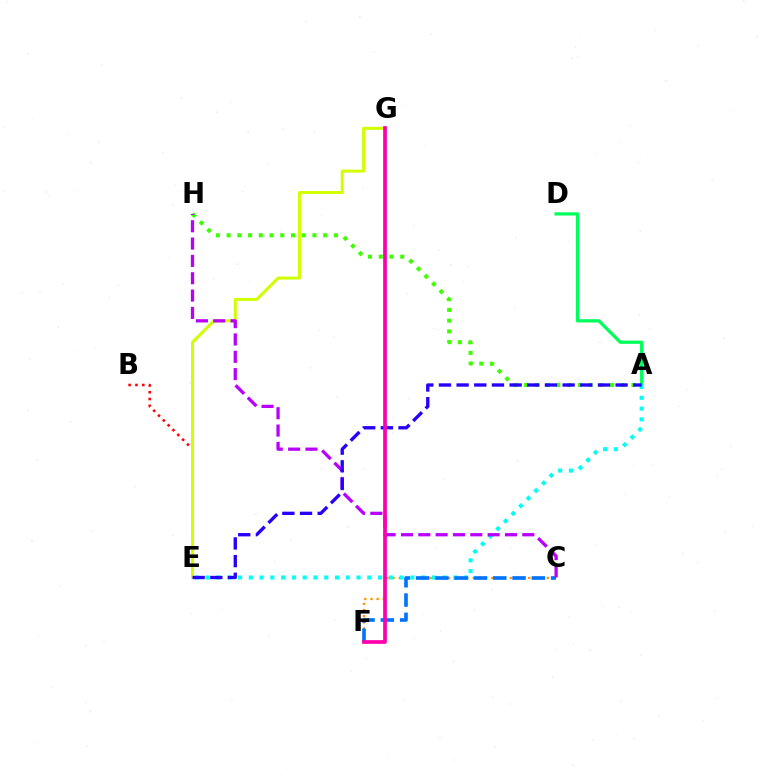{('C', 'F'): [{'color': '#ff9400', 'line_style': 'dotted', 'thickness': 1.67}, {'color': '#0074ff', 'line_style': 'dashed', 'thickness': 2.62}], ('B', 'E'): [{'color': '#ff0000', 'line_style': 'dotted', 'thickness': 1.85}], ('A', 'D'): [{'color': '#00ff5c', 'line_style': 'solid', 'thickness': 2.34}], ('A', 'E'): [{'color': '#00fff6', 'line_style': 'dotted', 'thickness': 2.93}, {'color': '#2500ff', 'line_style': 'dashed', 'thickness': 2.4}], ('E', 'G'): [{'color': '#d1ff00', 'line_style': 'solid', 'thickness': 2.18}], ('A', 'H'): [{'color': '#3dff00', 'line_style': 'dotted', 'thickness': 2.92}], ('C', 'H'): [{'color': '#b900ff', 'line_style': 'dashed', 'thickness': 2.35}], ('F', 'G'): [{'color': '#ff00ac', 'line_style': 'solid', 'thickness': 2.67}]}